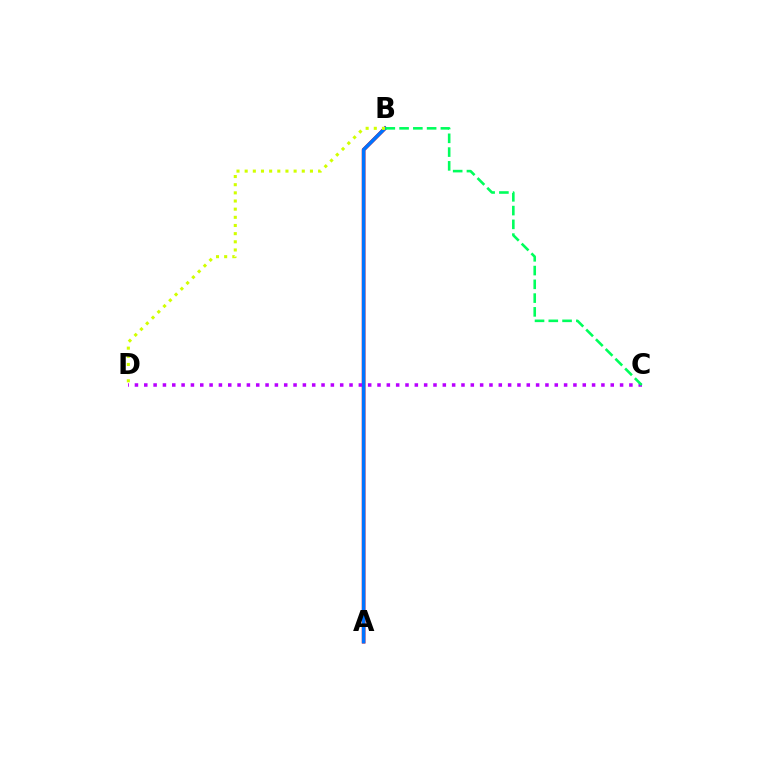{('A', 'B'): [{'color': '#ff0000', 'line_style': 'solid', 'thickness': 2.62}, {'color': '#0074ff', 'line_style': 'solid', 'thickness': 2.49}], ('C', 'D'): [{'color': '#b900ff', 'line_style': 'dotted', 'thickness': 2.53}], ('B', 'D'): [{'color': '#d1ff00', 'line_style': 'dotted', 'thickness': 2.22}], ('B', 'C'): [{'color': '#00ff5c', 'line_style': 'dashed', 'thickness': 1.87}]}